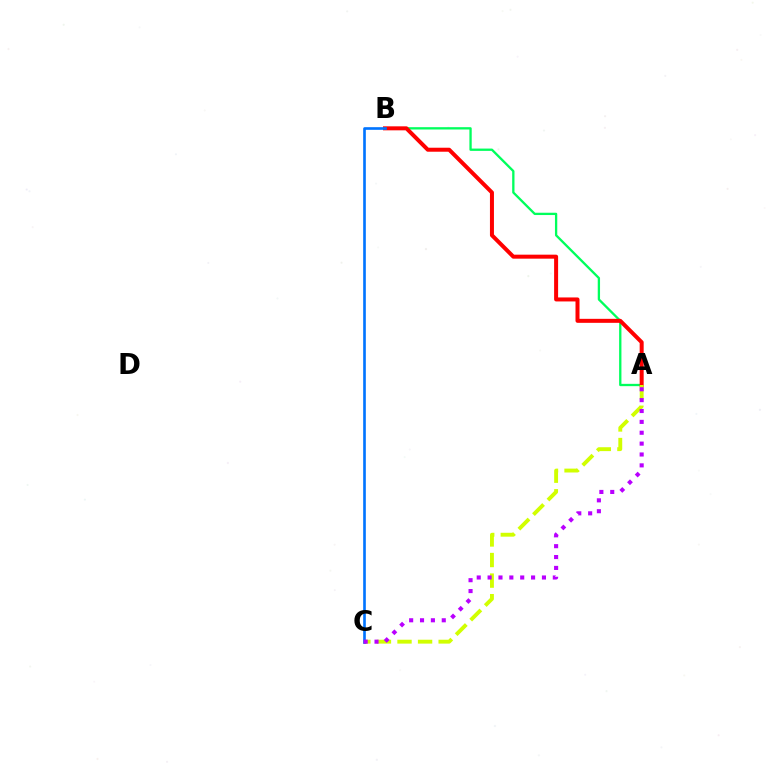{('A', 'B'): [{'color': '#00ff5c', 'line_style': 'solid', 'thickness': 1.66}, {'color': '#ff0000', 'line_style': 'solid', 'thickness': 2.88}], ('A', 'C'): [{'color': '#d1ff00', 'line_style': 'dashed', 'thickness': 2.79}, {'color': '#b900ff', 'line_style': 'dotted', 'thickness': 2.95}], ('B', 'C'): [{'color': '#0074ff', 'line_style': 'solid', 'thickness': 1.9}]}